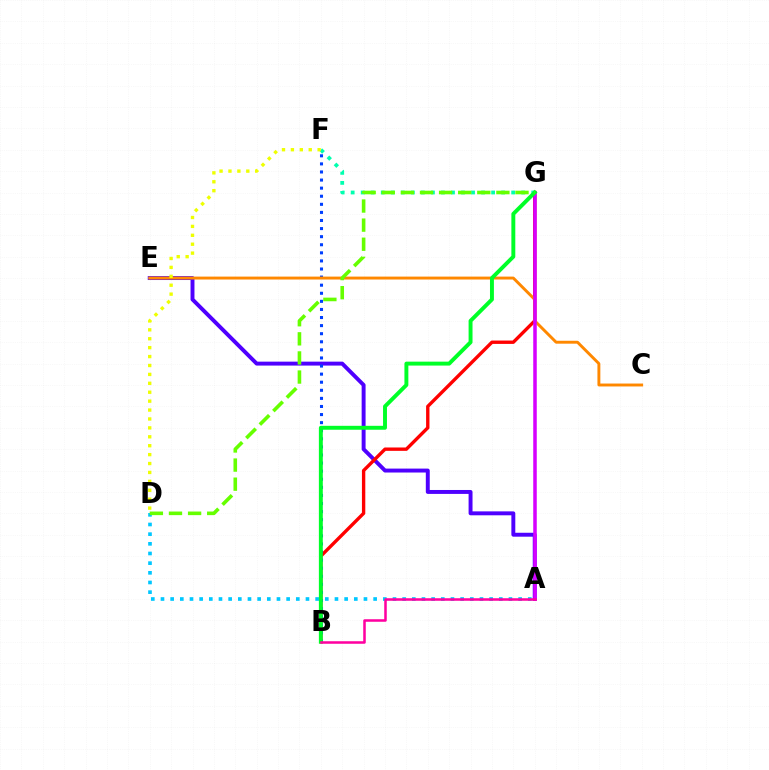{('A', 'E'): [{'color': '#4f00ff', 'line_style': 'solid', 'thickness': 2.83}], ('B', 'G'): [{'color': '#ff0000', 'line_style': 'solid', 'thickness': 2.42}, {'color': '#00ff27', 'line_style': 'solid', 'thickness': 2.83}], ('B', 'F'): [{'color': '#003fff', 'line_style': 'dotted', 'thickness': 2.2}], ('C', 'E'): [{'color': '#ff8800', 'line_style': 'solid', 'thickness': 2.1}], ('A', 'G'): [{'color': '#d600ff', 'line_style': 'solid', 'thickness': 2.54}], ('A', 'D'): [{'color': '#00c7ff', 'line_style': 'dotted', 'thickness': 2.63}], ('F', 'G'): [{'color': '#00ffaf', 'line_style': 'dotted', 'thickness': 2.73}], ('D', 'F'): [{'color': '#eeff00', 'line_style': 'dotted', 'thickness': 2.42}], ('A', 'B'): [{'color': '#ff00a0', 'line_style': 'solid', 'thickness': 1.82}], ('D', 'G'): [{'color': '#66ff00', 'line_style': 'dashed', 'thickness': 2.6}]}